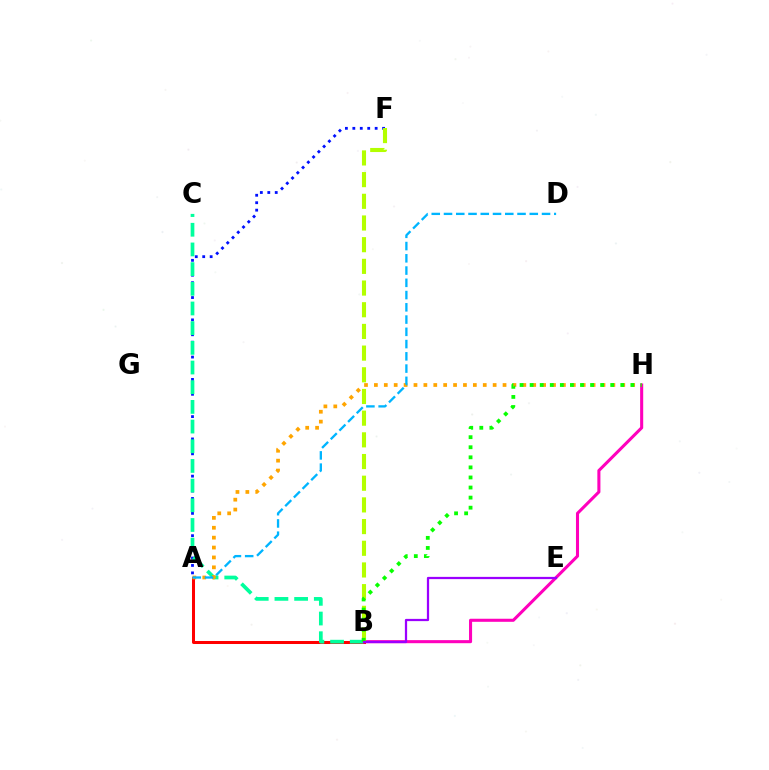{('A', 'B'): [{'color': '#ff0000', 'line_style': 'solid', 'thickness': 2.17}], ('B', 'H'): [{'color': '#ff00bd', 'line_style': 'solid', 'thickness': 2.21}, {'color': '#08ff00', 'line_style': 'dotted', 'thickness': 2.74}], ('A', 'F'): [{'color': '#0010ff', 'line_style': 'dotted', 'thickness': 2.02}], ('B', 'C'): [{'color': '#00ff9d', 'line_style': 'dashed', 'thickness': 2.67}], ('A', 'H'): [{'color': '#ffa500', 'line_style': 'dotted', 'thickness': 2.69}], ('B', 'F'): [{'color': '#b3ff00', 'line_style': 'dashed', 'thickness': 2.95}], ('B', 'E'): [{'color': '#9b00ff', 'line_style': 'solid', 'thickness': 1.61}], ('A', 'D'): [{'color': '#00b5ff', 'line_style': 'dashed', 'thickness': 1.66}]}